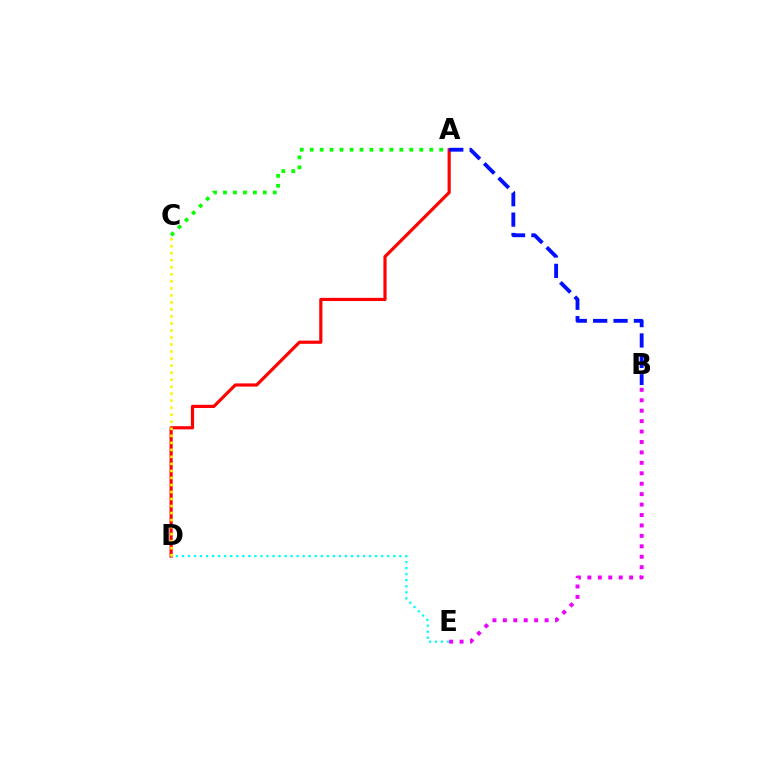{('A', 'D'): [{'color': '#ff0000', 'line_style': 'solid', 'thickness': 2.29}], ('D', 'E'): [{'color': '#00fff6', 'line_style': 'dotted', 'thickness': 1.64}], ('A', 'C'): [{'color': '#08ff00', 'line_style': 'dotted', 'thickness': 2.71}], ('A', 'B'): [{'color': '#0010ff', 'line_style': 'dashed', 'thickness': 2.77}], ('C', 'D'): [{'color': '#fcf500', 'line_style': 'dotted', 'thickness': 1.91}], ('B', 'E'): [{'color': '#ee00ff', 'line_style': 'dotted', 'thickness': 2.83}]}